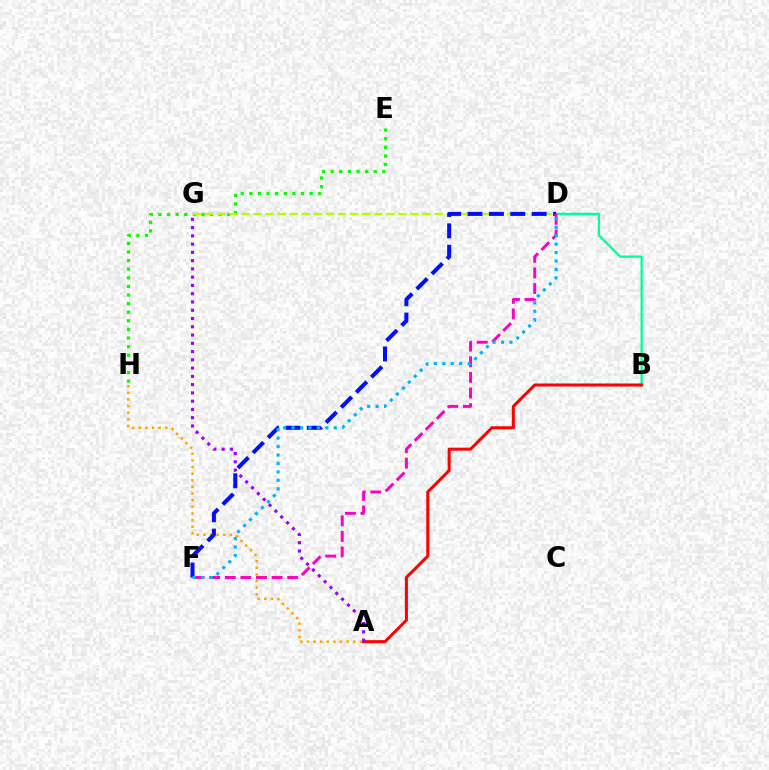{('B', 'D'): [{'color': '#00ff9d', 'line_style': 'solid', 'thickness': 1.67}], ('E', 'H'): [{'color': '#08ff00', 'line_style': 'dotted', 'thickness': 2.34}], ('A', 'H'): [{'color': '#ffa500', 'line_style': 'dotted', 'thickness': 1.8}], ('D', 'G'): [{'color': '#b3ff00', 'line_style': 'dashed', 'thickness': 1.64}], ('A', 'B'): [{'color': '#ff0000', 'line_style': 'solid', 'thickness': 2.19}], ('D', 'F'): [{'color': '#0010ff', 'line_style': 'dashed', 'thickness': 2.91}, {'color': '#ff00bd', 'line_style': 'dashed', 'thickness': 2.12}, {'color': '#00b5ff', 'line_style': 'dotted', 'thickness': 2.29}], ('A', 'G'): [{'color': '#9b00ff', 'line_style': 'dotted', 'thickness': 2.25}]}